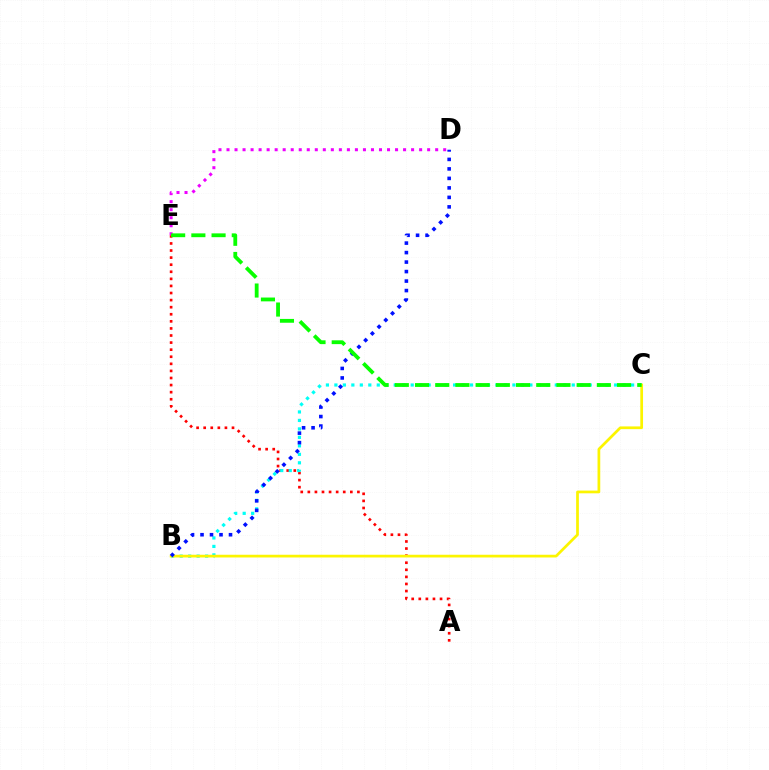{('D', 'E'): [{'color': '#ee00ff', 'line_style': 'dotted', 'thickness': 2.18}], ('A', 'E'): [{'color': '#ff0000', 'line_style': 'dotted', 'thickness': 1.92}], ('B', 'C'): [{'color': '#00fff6', 'line_style': 'dotted', 'thickness': 2.3}, {'color': '#fcf500', 'line_style': 'solid', 'thickness': 1.96}], ('B', 'D'): [{'color': '#0010ff', 'line_style': 'dotted', 'thickness': 2.58}], ('C', 'E'): [{'color': '#08ff00', 'line_style': 'dashed', 'thickness': 2.74}]}